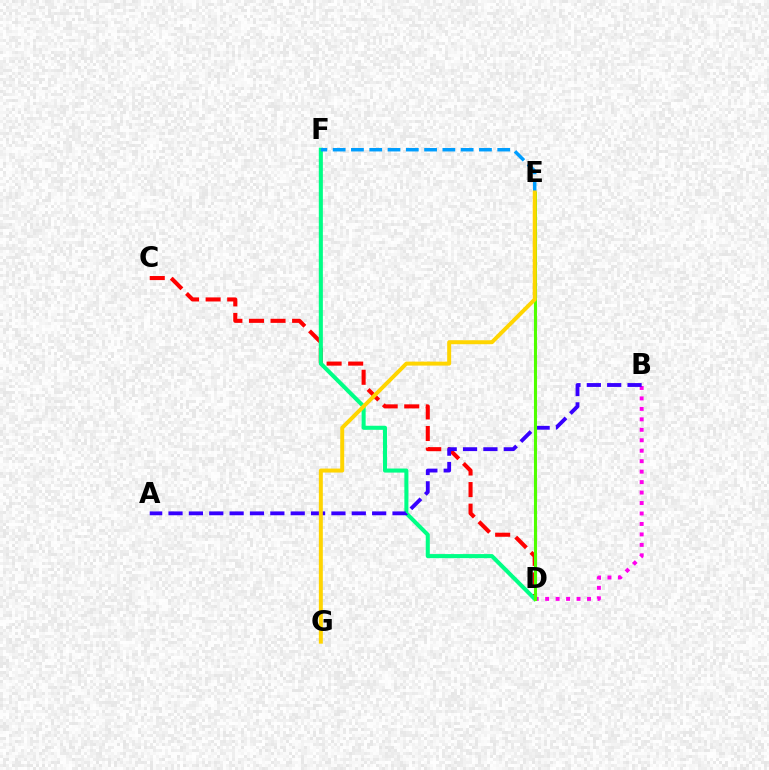{('B', 'D'): [{'color': '#ff00ed', 'line_style': 'dotted', 'thickness': 2.84}], ('C', 'D'): [{'color': '#ff0000', 'line_style': 'dashed', 'thickness': 2.93}], ('D', 'F'): [{'color': '#00ff86', 'line_style': 'solid', 'thickness': 2.92}], ('A', 'B'): [{'color': '#3700ff', 'line_style': 'dashed', 'thickness': 2.77}], ('D', 'E'): [{'color': '#4fff00', 'line_style': 'solid', 'thickness': 2.23}], ('E', 'F'): [{'color': '#009eff', 'line_style': 'dashed', 'thickness': 2.48}], ('E', 'G'): [{'color': '#ffd500', 'line_style': 'solid', 'thickness': 2.86}]}